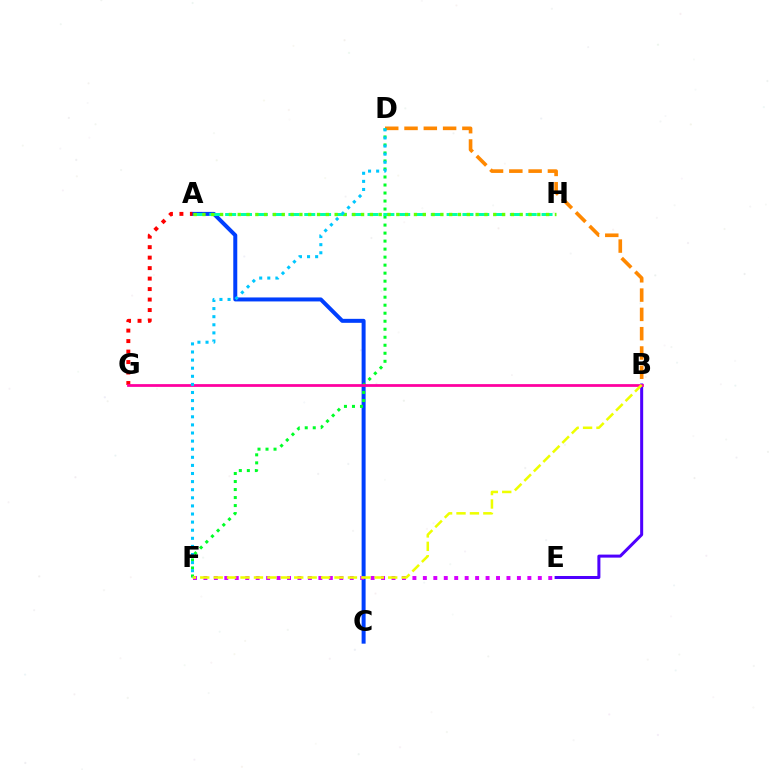{('A', 'C'): [{'color': '#003fff', 'line_style': 'solid', 'thickness': 2.87}], ('A', 'G'): [{'color': '#ff0000', 'line_style': 'dotted', 'thickness': 2.85}], ('B', 'D'): [{'color': '#ff8800', 'line_style': 'dashed', 'thickness': 2.62}], ('D', 'F'): [{'color': '#00ff27', 'line_style': 'dotted', 'thickness': 2.18}, {'color': '#00c7ff', 'line_style': 'dotted', 'thickness': 2.2}], ('B', 'E'): [{'color': '#4f00ff', 'line_style': 'solid', 'thickness': 2.17}], ('A', 'H'): [{'color': '#00ffaf', 'line_style': 'dashed', 'thickness': 2.15}, {'color': '#66ff00', 'line_style': 'dotted', 'thickness': 2.39}], ('B', 'G'): [{'color': '#ff00a0', 'line_style': 'solid', 'thickness': 1.99}], ('E', 'F'): [{'color': '#d600ff', 'line_style': 'dotted', 'thickness': 2.84}], ('B', 'F'): [{'color': '#eeff00', 'line_style': 'dashed', 'thickness': 1.82}]}